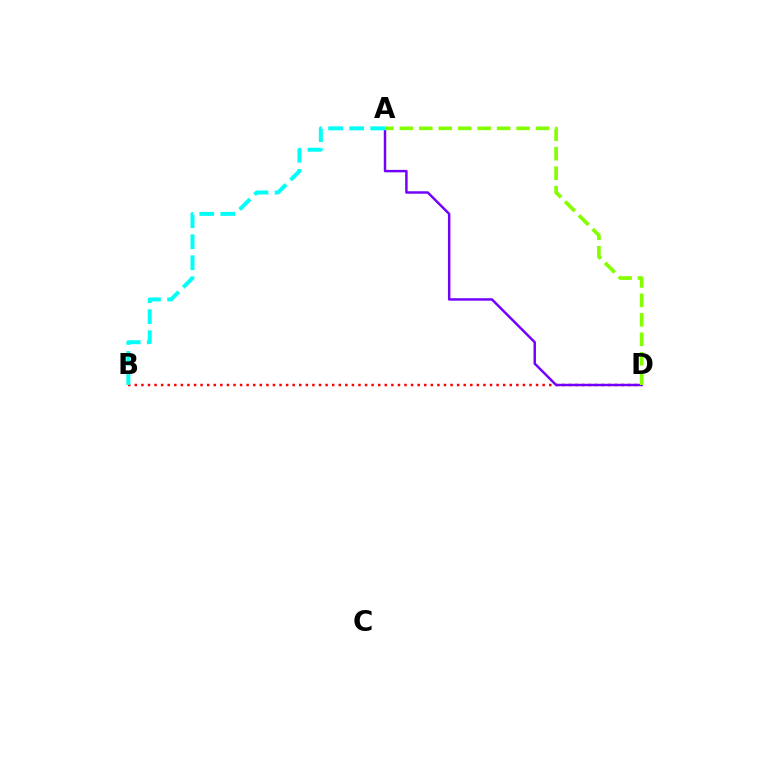{('B', 'D'): [{'color': '#ff0000', 'line_style': 'dotted', 'thickness': 1.79}], ('A', 'D'): [{'color': '#7200ff', 'line_style': 'solid', 'thickness': 1.77}, {'color': '#84ff00', 'line_style': 'dashed', 'thickness': 2.64}], ('A', 'B'): [{'color': '#00fff6', 'line_style': 'dashed', 'thickness': 2.86}]}